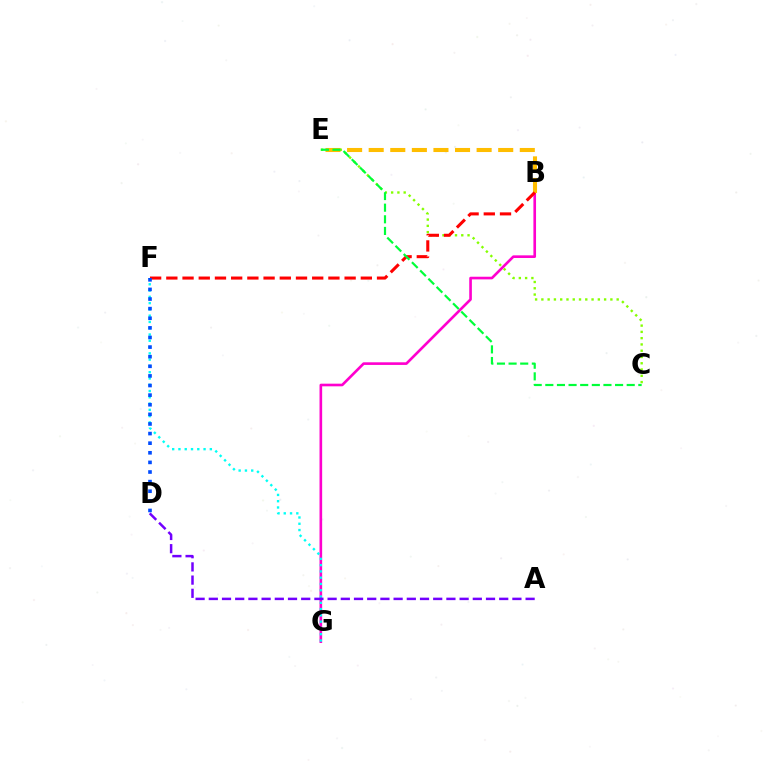{('C', 'E'): [{'color': '#84ff00', 'line_style': 'dotted', 'thickness': 1.7}, {'color': '#00ff39', 'line_style': 'dashed', 'thickness': 1.58}], ('B', 'G'): [{'color': '#ff00cf', 'line_style': 'solid', 'thickness': 1.9}], ('B', 'E'): [{'color': '#ffbd00', 'line_style': 'dashed', 'thickness': 2.93}], ('F', 'G'): [{'color': '#00fff6', 'line_style': 'dotted', 'thickness': 1.71}], ('B', 'F'): [{'color': '#ff0000', 'line_style': 'dashed', 'thickness': 2.2}], ('A', 'D'): [{'color': '#7200ff', 'line_style': 'dashed', 'thickness': 1.79}], ('D', 'F'): [{'color': '#004bff', 'line_style': 'dotted', 'thickness': 2.61}]}